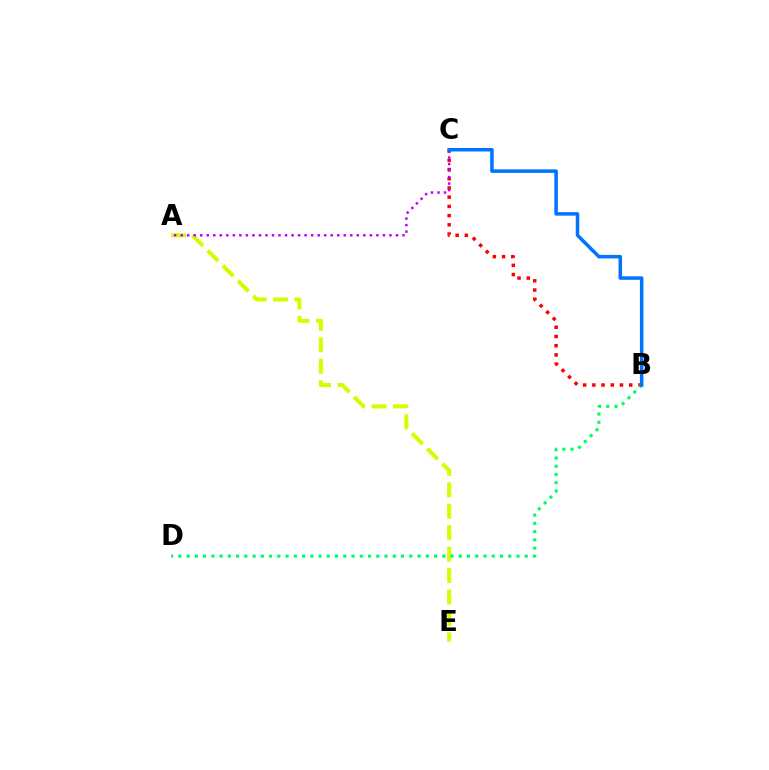{('B', 'C'): [{'color': '#ff0000', 'line_style': 'dotted', 'thickness': 2.5}, {'color': '#0074ff', 'line_style': 'solid', 'thickness': 2.53}], ('A', 'E'): [{'color': '#d1ff00', 'line_style': 'dashed', 'thickness': 2.91}], ('B', 'D'): [{'color': '#00ff5c', 'line_style': 'dotted', 'thickness': 2.24}], ('A', 'C'): [{'color': '#b900ff', 'line_style': 'dotted', 'thickness': 1.77}]}